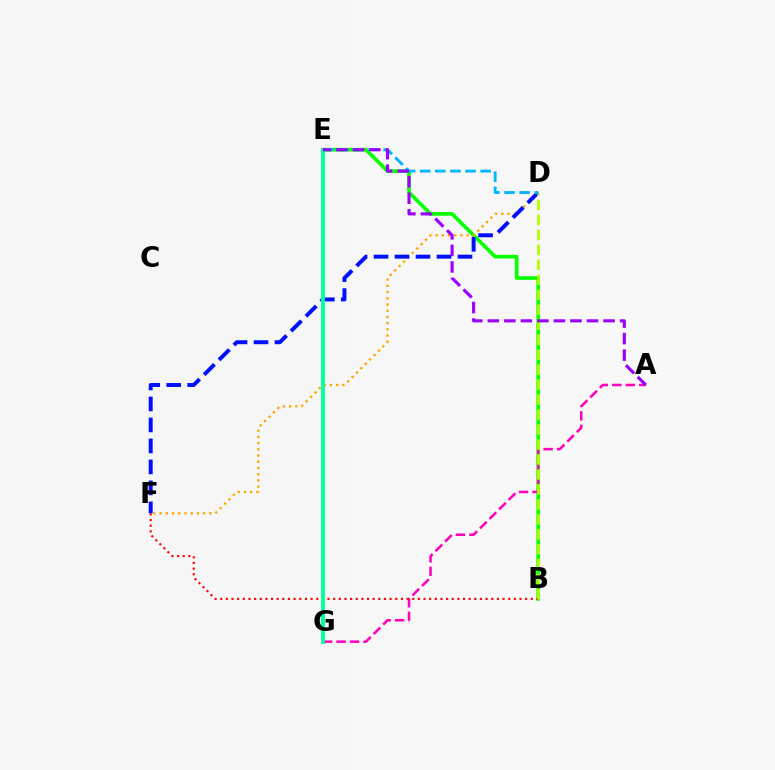{('B', 'E'): [{'color': '#08ff00', 'line_style': 'solid', 'thickness': 2.63}], ('D', 'F'): [{'color': '#ffa500', 'line_style': 'dotted', 'thickness': 1.69}, {'color': '#0010ff', 'line_style': 'dashed', 'thickness': 2.85}], ('A', 'G'): [{'color': '#ff00bd', 'line_style': 'dashed', 'thickness': 1.83}], ('B', 'F'): [{'color': '#ff0000', 'line_style': 'dotted', 'thickness': 1.53}], ('B', 'D'): [{'color': '#b3ff00', 'line_style': 'dashed', 'thickness': 2.03}], ('D', 'E'): [{'color': '#00b5ff', 'line_style': 'dashed', 'thickness': 2.05}], ('E', 'G'): [{'color': '#00ff9d', 'line_style': 'solid', 'thickness': 2.78}], ('A', 'E'): [{'color': '#9b00ff', 'line_style': 'dashed', 'thickness': 2.25}]}